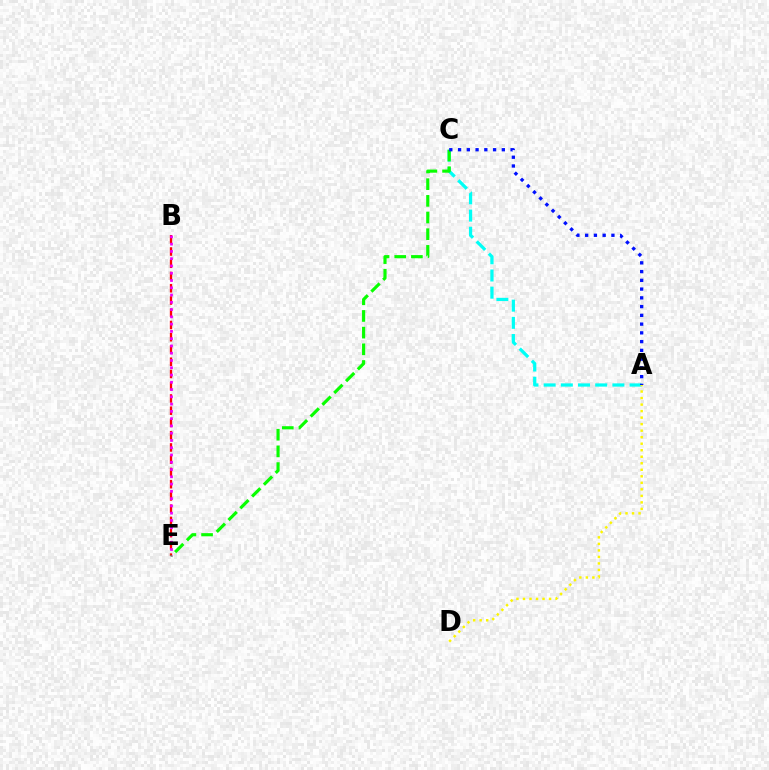{('B', 'E'): [{'color': '#ff0000', 'line_style': 'dashed', 'thickness': 1.66}, {'color': '#ee00ff', 'line_style': 'dotted', 'thickness': 1.98}], ('A', 'C'): [{'color': '#00fff6', 'line_style': 'dashed', 'thickness': 2.33}, {'color': '#0010ff', 'line_style': 'dotted', 'thickness': 2.38}], ('A', 'D'): [{'color': '#fcf500', 'line_style': 'dotted', 'thickness': 1.77}], ('C', 'E'): [{'color': '#08ff00', 'line_style': 'dashed', 'thickness': 2.27}]}